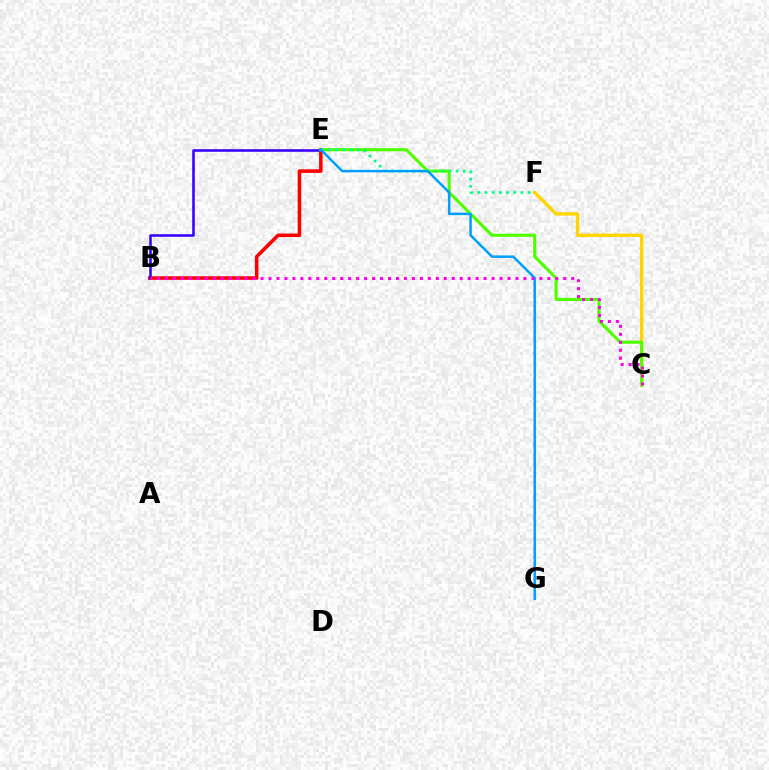{('B', 'E'): [{'color': '#ff0000', 'line_style': 'solid', 'thickness': 2.55}, {'color': '#3700ff', 'line_style': 'solid', 'thickness': 1.85}], ('C', 'F'): [{'color': '#ffd500', 'line_style': 'solid', 'thickness': 2.45}], ('C', 'E'): [{'color': '#4fff00', 'line_style': 'solid', 'thickness': 2.24}], ('E', 'F'): [{'color': '#00ff86', 'line_style': 'dotted', 'thickness': 1.95}], ('E', 'G'): [{'color': '#009eff', 'line_style': 'solid', 'thickness': 1.79}], ('B', 'C'): [{'color': '#ff00ed', 'line_style': 'dotted', 'thickness': 2.16}]}